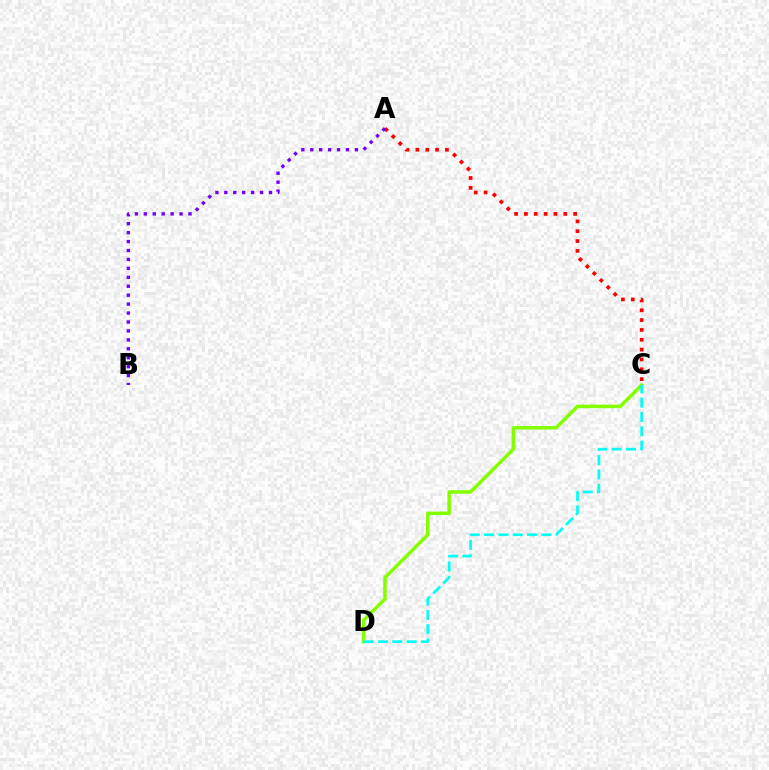{('C', 'D'): [{'color': '#84ff00', 'line_style': 'solid', 'thickness': 2.53}, {'color': '#00fff6', 'line_style': 'dashed', 'thickness': 1.95}], ('A', 'C'): [{'color': '#ff0000', 'line_style': 'dotted', 'thickness': 2.67}], ('A', 'B'): [{'color': '#7200ff', 'line_style': 'dotted', 'thickness': 2.43}]}